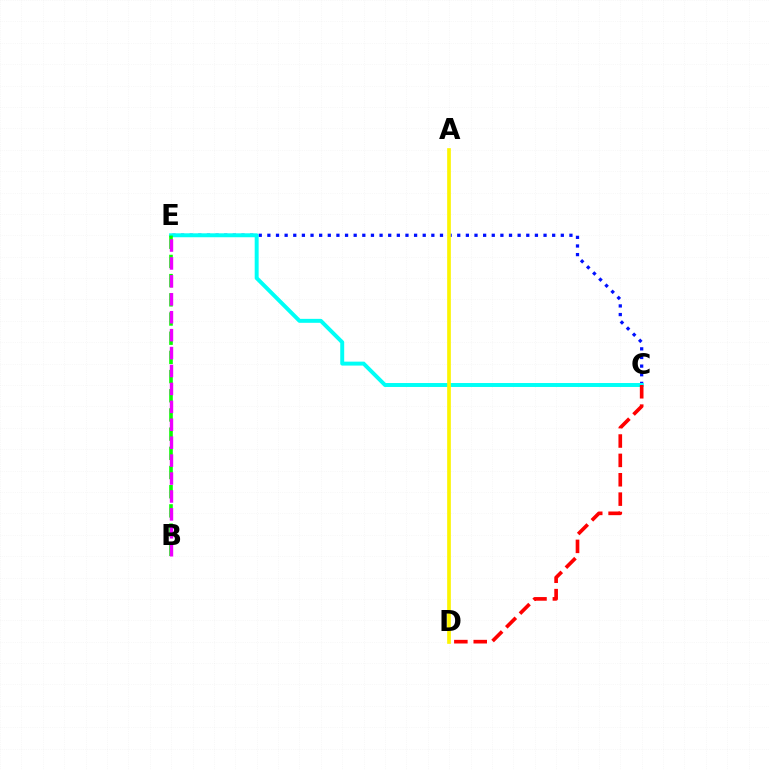{('C', 'E'): [{'color': '#0010ff', 'line_style': 'dotted', 'thickness': 2.34}, {'color': '#00fff6', 'line_style': 'solid', 'thickness': 2.84}], ('C', 'D'): [{'color': '#ff0000', 'line_style': 'dashed', 'thickness': 2.63}], ('A', 'D'): [{'color': '#fcf500', 'line_style': 'solid', 'thickness': 2.64}], ('B', 'E'): [{'color': '#08ff00', 'line_style': 'dashed', 'thickness': 2.61}, {'color': '#ee00ff', 'line_style': 'dashed', 'thickness': 2.43}]}